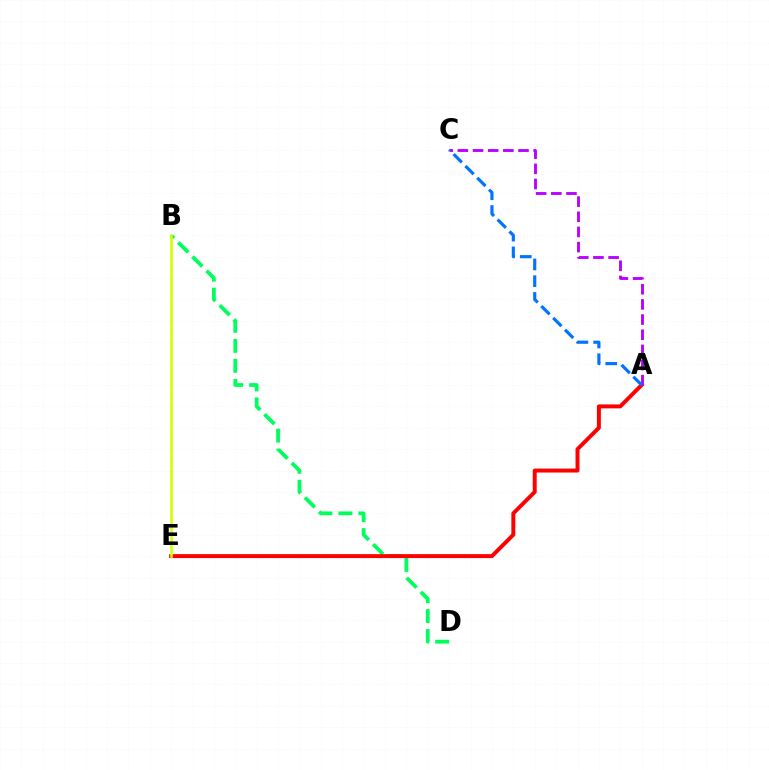{('B', 'D'): [{'color': '#00ff5c', 'line_style': 'dashed', 'thickness': 2.72}], ('A', 'E'): [{'color': '#ff0000', 'line_style': 'solid', 'thickness': 2.85}], ('B', 'E'): [{'color': '#d1ff00', 'line_style': 'solid', 'thickness': 1.86}], ('A', 'C'): [{'color': '#b900ff', 'line_style': 'dashed', 'thickness': 2.06}, {'color': '#0074ff', 'line_style': 'dashed', 'thickness': 2.27}]}